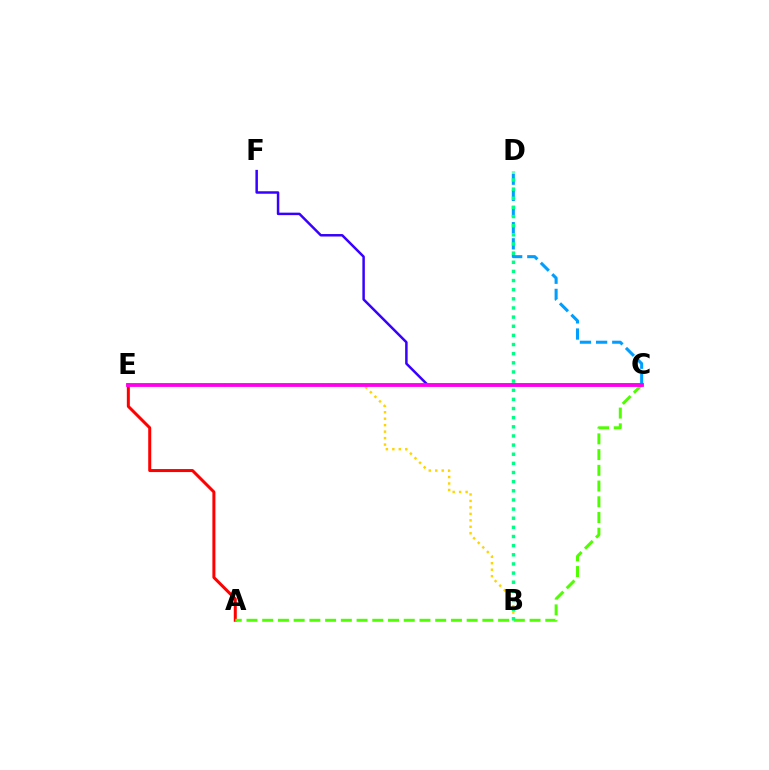{('A', 'E'): [{'color': '#ff0000', 'line_style': 'solid', 'thickness': 2.16}], ('A', 'C'): [{'color': '#4fff00', 'line_style': 'dashed', 'thickness': 2.14}], ('C', 'D'): [{'color': '#009eff', 'line_style': 'dashed', 'thickness': 2.2}], ('C', 'F'): [{'color': '#3700ff', 'line_style': 'solid', 'thickness': 1.79}], ('B', 'E'): [{'color': '#ffd500', 'line_style': 'dotted', 'thickness': 1.76}], ('B', 'D'): [{'color': '#00ff86', 'line_style': 'dotted', 'thickness': 2.48}], ('C', 'E'): [{'color': '#ff00ed', 'line_style': 'solid', 'thickness': 2.75}]}